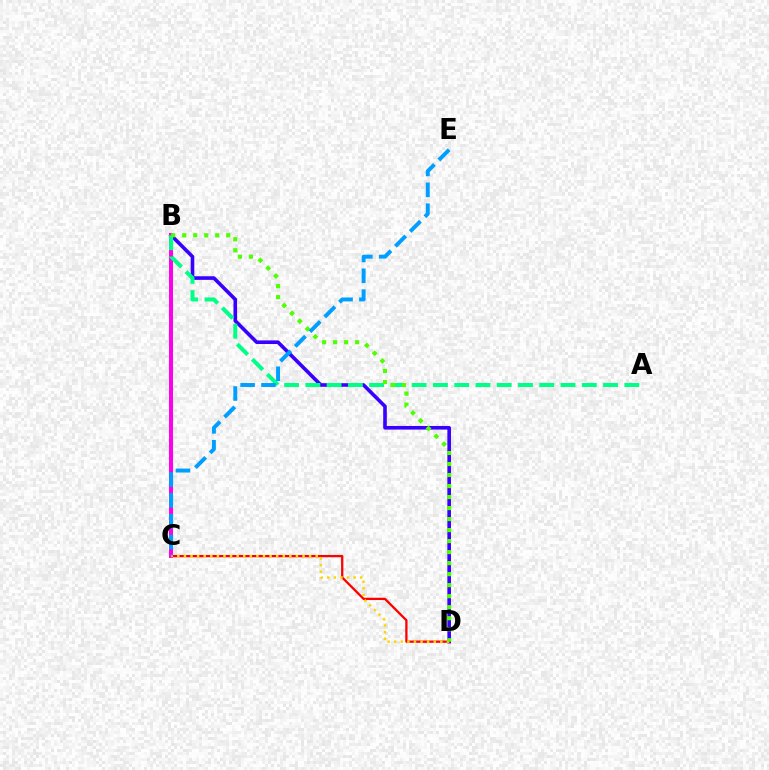{('B', 'D'): [{'color': '#3700ff', 'line_style': 'solid', 'thickness': 2.6}, {'color': '#4fff00', 'line_style': 'dotted', 'thickness': 2.99}], ('C', 'D'): [{'color': '#ff0000', 'line_style': 'solid', 'thickness': 1.65}, {'color': '#ffd500', 'line_style': 'dotted', 'thickness': 1.79}], ('B', 'C'): [{'color': '#ff00ed', 'line_style': 'solid', 'thickness': 2.9}], ('A', 'B'): [{'color': '#00ff86', 'line_style': 'dashed', 'thickness': 2.89}], ('C', 'E'): [{'color': '#009eff', 'line_style': 'dashed', 'thickness': 2.83}]}